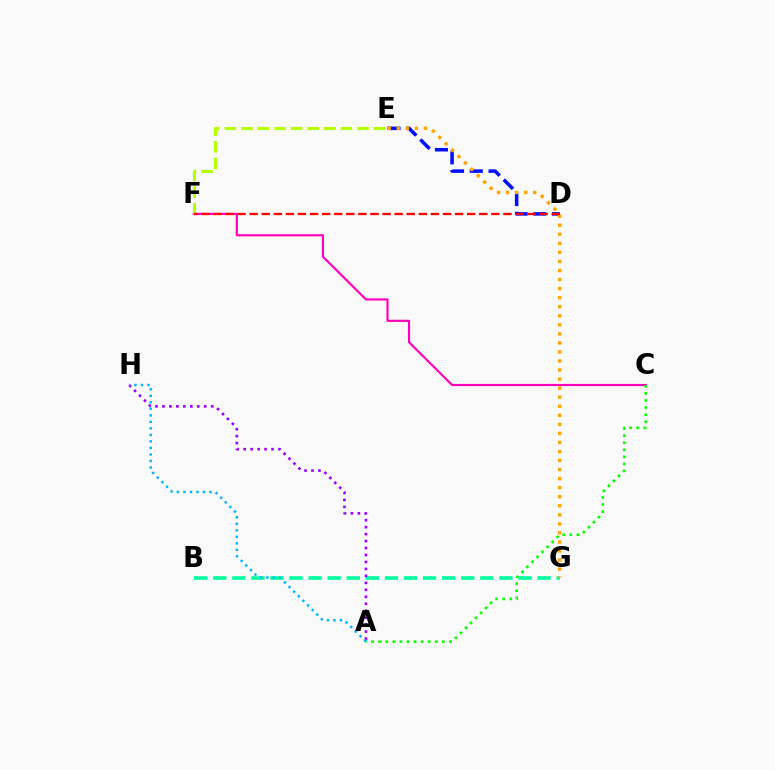{('B', 'G'): [{'color': '#00ff9d', 'line_style': 'dashed', 'thickness': 2.59}], ('C', 'F'): [{'color': '#ff00bd', 'line_style': 'solid', 'thickness': 1.55}], ('D', 'E'): [{'color': '#0010ff', 'line_style': 'dashed', 'thickness': 2.55}], ('A', 'C'): [{'color': '#08ff00', 'line_style': 'dotted', 'thickness': 1.92}], ('E', 'G'): [{'color': '#ffa500', 'line_style': 'dotted', 'thickness': 2.46}], ('E', 'F'): [{'color': '#b3ff00', 'line_style': 'dashed', 'thickness': 2.25}], ('A', 'H'): [{'color': '#9b00ff', 'line_style': 'dotted', 'thickness': 1.89}, {'color': '#00b5ff', 'line_style': 'dotted', 'thickness': 1.77}], ('D', 'F'): [{'color': '#ff0000', 'line_style': 'dashed', 'thickness': 1.64}]}